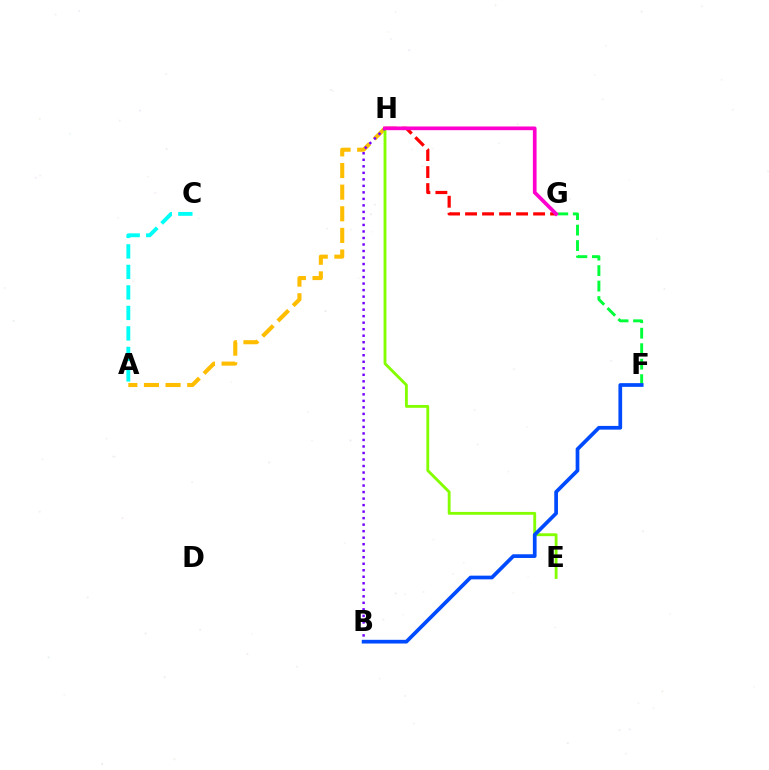{('F', 'G'): [{'color': '#00ff39', 'line_style': 'dashed', 'thickness': 2.1}], ('A', 'H'): [{'color': '#ffbd00', 'line_style': 'dashed', 'thickness': 2.94}], ('E', 'H'): [{'color': '#84ff00', 'line_style': 'solid', 'thickness': 2.05}], ('B', 'H'): [{'color': '#7200ff', 'line_style': 'dotted', 'thickness': 1.77}], ('B', 'F'): [{'color': '#004bff', 'line_style': 'solid', 'thickness': 2.67}], ('A', 'C'): [{'color': '#00fff6', 'line_style': 'dashed', 'thickness': 2.79}], ('G', 'H'): [{'color': '#ff0000', 'line_style': 'dashed', 'thickness': 2.31}, {'color': '#ff00cf', 'line_style': 'solid', 'thickness': 2.66}]}